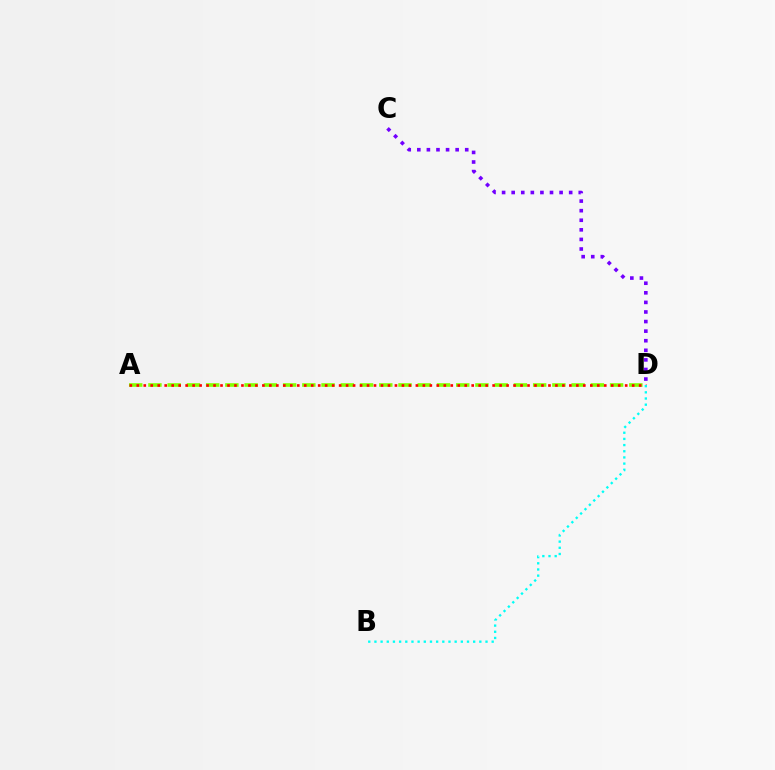{('A', 'D'): [{'color': '#84ff00', 'line_style': 'dashed', 'thickness': 2.61}, {'color': '#ff0000', 'line_style': 'dotted', 'thickness': 1.9}], ('C', 'D'): [{'color': '#7200ff', 'line_style': 'dotted', 'thickness': 2.6}], ('B', 'D'): [{'color': '#00fff6', 'line_style': 'dotted', 'thickness': 1.68}]}